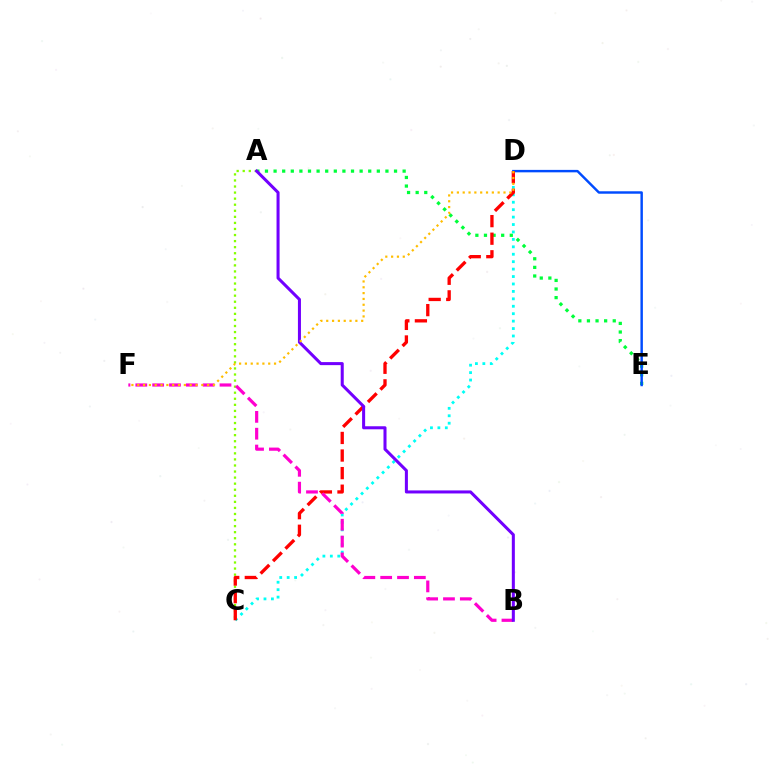{('A', 'E'): [{'color': '#00ff39', 'line_style': 'dotted', 'thickness': 2.34}], ('A', 'C'): [{'color': '#84ff00', 'line_style': 'dotted', 'thickness': 1.65}], ('C', 'D'): [{'color': '#00fff6', 'line_style': 'dotted', 'thickness': 2.02}, {'color': '#ff0000', 'line_style': 'dashed', 'thickness': 2.39}], ('D', 'E'): [{'color': '#004bff', 'line_style': 'solid', 'thickness': 1.76}], ('B', 'F'): [{'color': '#ff00cf', 'line_style': 'dashed', 'thickness': 2.29}], ('A', 'B'): [{'color': '#7200ff', 'line_style': 'solid', 'thickness': 2.19}], ('D', 'F'): [{'color': '#ffbd00', 'line_style': 'dotted', 'thickness': 1.58}]}